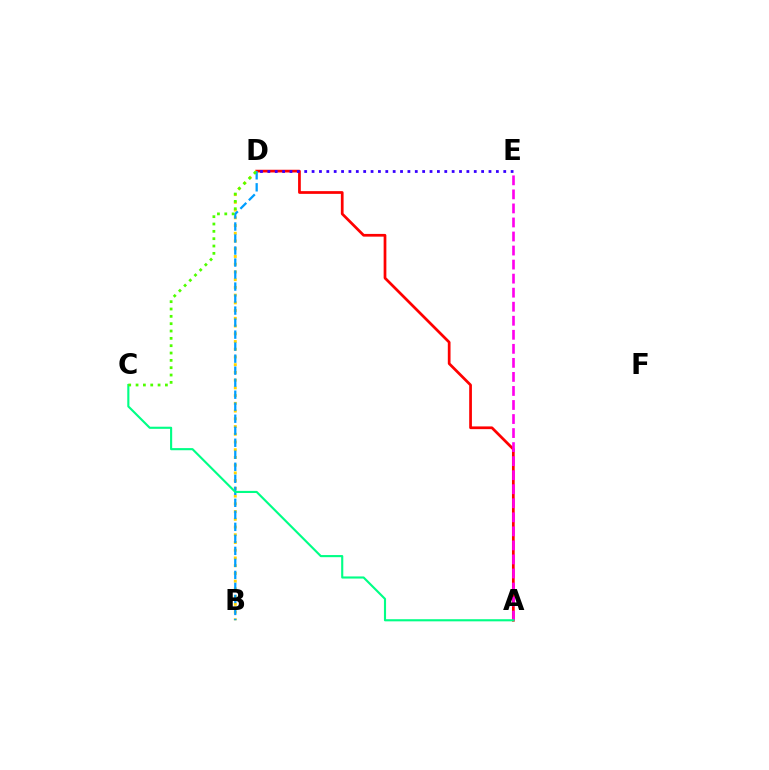{('A', 'D'): [{'color': '#ff0000', 'line_style': 'solid', 'thickness': 1.96}], ('D', 'E'): [{'color': '#3700ff', 'line_style': 'dotted', 'thickness': 2.0}], ('A', 'E'): [{'color': '#ff00ed', 'line_style': 'dashed', 'thickness': 1.91}], ('B', 'D'): [{'color': '#ffd500', 'line_style': 'dotted', 'thickness': 2.1}, {'color': '#009eff', 'line_style': 'dashed', 'thickness': 1.63}], ('A', 'C'): [{'color': '#00ff86', 'line_style': 'solid', 'thickness': 1.53}], ('C', 'D'): [{'color': '#4fff00', 'line_style': 'dotted', 'thickness': 1.99}]}